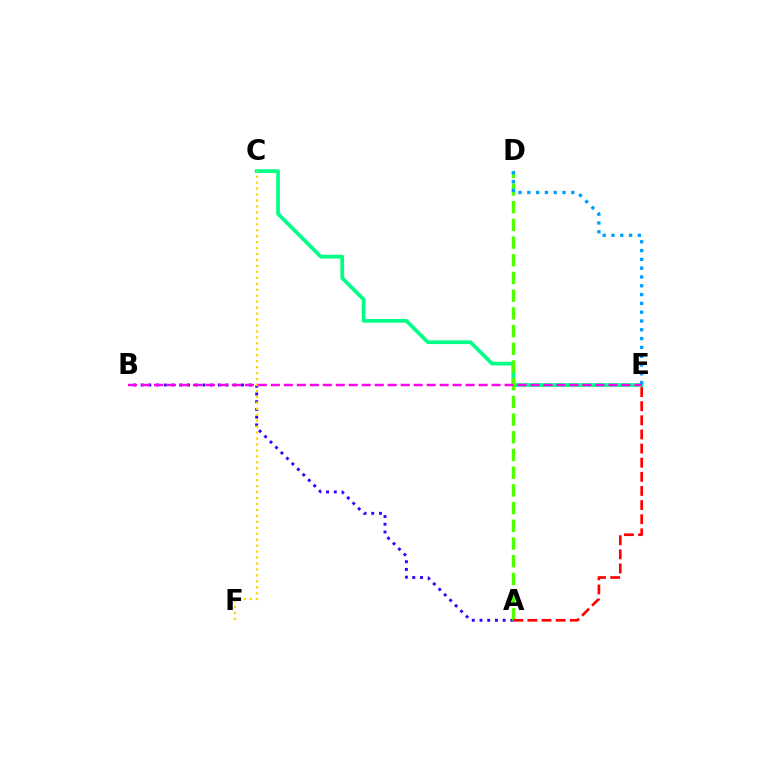{('C', 'E'): [{'color': '#00ff86', 'line_style': 'solid', 'thickness': 2.67}], ('A', 'B'): [{'color': '#3700ff', 'line_style': 'dotted', 'thickness': 2.1}], ('C', 'F'): [{'color': '#ffd500', 'line_style': 'dotted', 'thickness': 1.62}], ('A', 'D'): [{'color': '#4fff00', 'line_style': 'dashed', 'thickness': 2.4}], ('A', 'E'): [{'color': '#ff0000', 'line_style': 'dashed', 'thickness': 1.92}], ('D', 'E'): [{'color': '#009eff', 'line_style': 'dotted', 'thickness': 2.39}], ('B', 'E'): [{'color': '#ff00ed', 'line_style': 'dashed', 'thickness': 1.76}]}